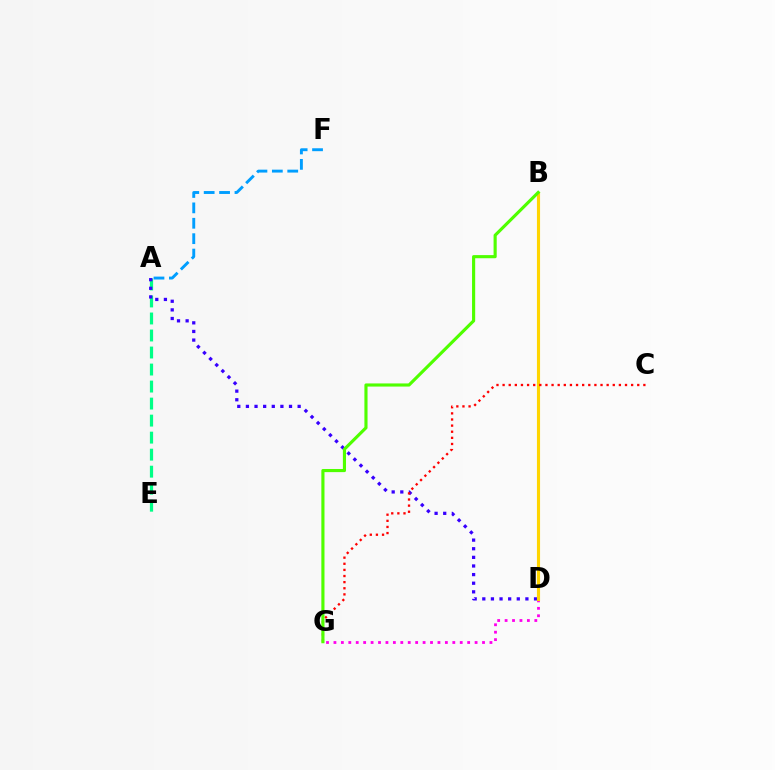{('A', 'E'): [{'color': '#00ff86', 'line_style': 'dashed', 'thickness': 2.31}], ('A', 'D'): [{'color': '#3700ff', 'line_style': 'dotted', 'thickness': 2.34}], ('A', 'F'): [{'color': '#009eff', 'line_style': 'dashed', 'thickness': 2.09}], ('D', 'G'): [{'color': '#ff00ed', 'line_style': 'dotted', 'thickness': 2.02}], ('B', 'D'): [{'color': '#ffd500', 'line_style': 'solid', 'thickness': 2.25}], ('C', 'G'): [{'color': '#ff0000', 'line_style': 'dotted', 'thickness': 1.66}], ('B', 'G'): [{'color': '#4fff00', 'line_style': 'solid', 'thickness': 2.26}]}